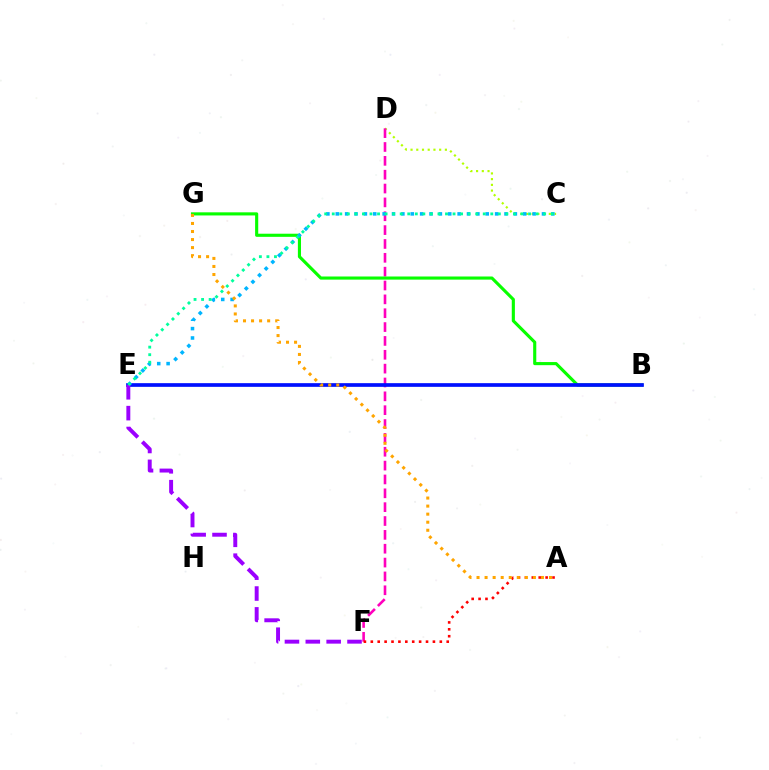{('C', 'D'): [{'color': '#b3ff00', 'line_style': 'dotted', 'thickness': 1.55}], ('D', 'F'): [{'color': '#ff00bd', 'line_style': 'dashed', 'thickness': 1.88}], ('B', 'G'): [{'color': '#08ff00', 'line_style': 'solid', 'thickness': 2.25}], ('B', 'E'): [{'color': '#0010ff', 'line_style': 'solid', 'thickness': 2.65}], ('C', 'E'): [{'color': '#00b5ff', 'line_style': 'dotted', 'thickness': 2.55}, {'color': '#00ff9d', 'line_style': 'dotted', 'thickness': 2.05}], ('E', 'F'): [{'color': '#9b00ff', 'line_style': 'dashed', 'thickness': 2.83}], ('A', 'F'): [{'color': '#ff0000', 'line_style': 'dotted', 'thickness': 1.87}], ('A', 'G'): [{'color': '#ffa500', 'line_style': 'dotted', 'thickness': 2.19}]}